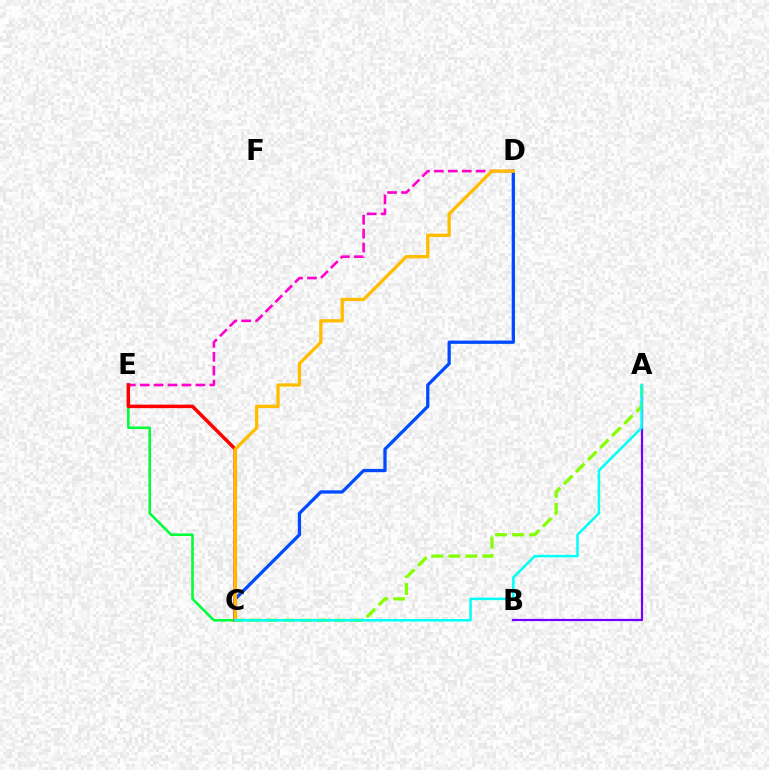{('A', 'B'): [{'color': '#7200ff', 'line_style': 'solid', 'thickness': 1.6}], ('C', 'E'): [{'color': '#00ff39', 'line_style': 'solid', 'thickness': 1.85}, {'color': '#ff0000', 'line_style': 'solid', 'thickness': 2.52}], ('D', 'E'): [{'color': '#ff00cf', 'line_style': 'dashed', 'thickness': 1.89}], ('C', 'D'): [{'color': '#004bff', 'line_style': 'solid', 'thickness': 2.36}, {'color': '#ffbd00', 'line_style': 'solid', 'thickness': 2.38}], ('A', 'C'): [{'color': '#84ff00', 'line_style': 'dashed', 'thickness': 2.32}, {'color': '#00fff6', 'line_style': 'solid', 'thickness': 1.8}]}